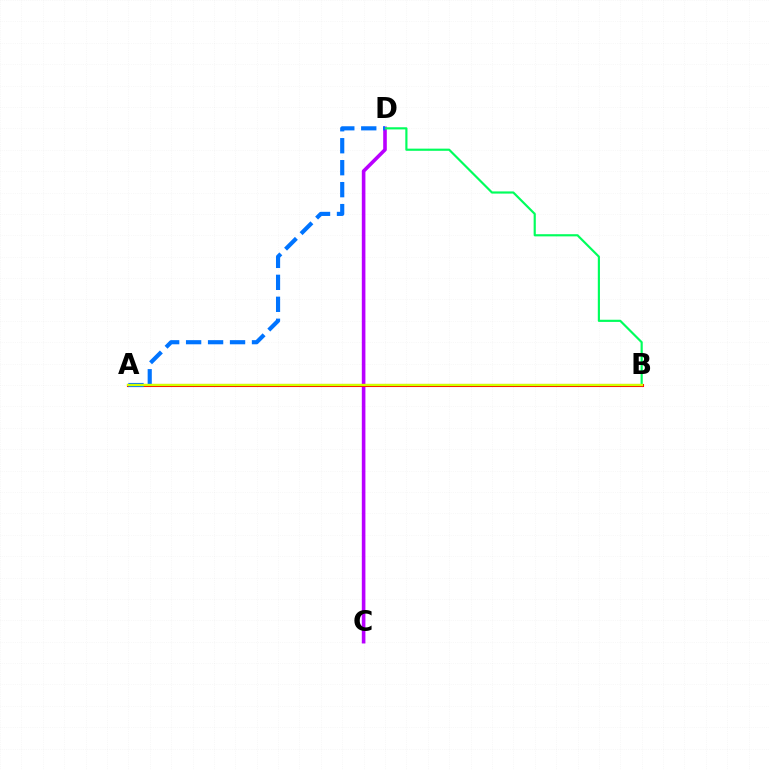{('C', 'D'): [{'color': '#b900ff', 'line_style': 'solid', 'thickness': 2.59}], ('A', 'B'): [{'color': '#ff0000', 'line_style': 'solid', 'thickness': 2.22}, {'color': '#d1ff00', 'line_style': 'solid', 'thickness': 1.66}], ('B', 'D'): [{'color': '#00ff5c', 'line_style': 'solid', 'thickness': 1.56}], ('A', 'D'): [{'color': '#0074ff', 'line_style': 'dashed', 'thickness': 2.98}]}